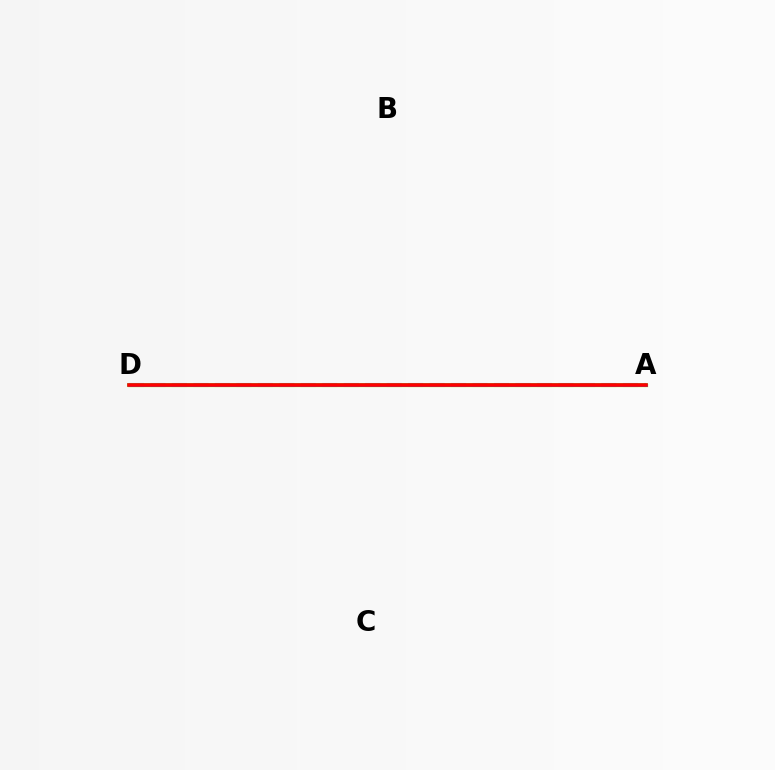{('A', 'D'): [{'color': '#b900ff', 'line_style': 'dashed', 'thickness': 2.92}, {'color': '#00ff5c', 'line_style': 'solid', 'thickness': 2.58}, {'color': '#d1ff00', 'line_style': 'solid', 'thickness': 2.38}, {'color': '#0074ff', 'line_style': 'solid', 'thickness': 1.98}, {'color': '#ff0000', 'line_style': 'solid', 'thickness': 2.58}]}